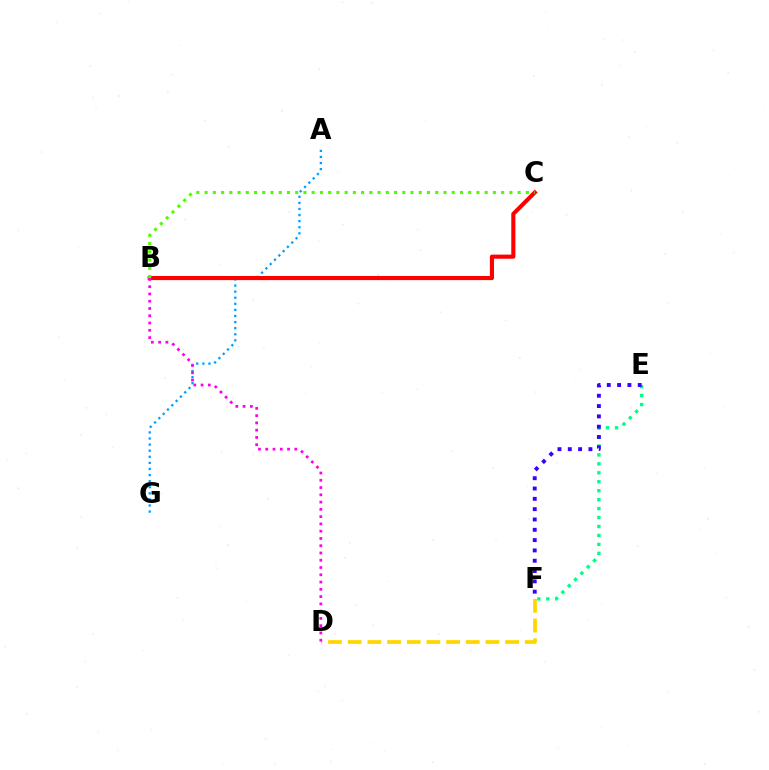{('A', 'G'): [{'color': '#009eff', 'line_style': 'dotted', 'thickness': 1.65}], ('D', 'F'): [{'color': '#ffd500', 'line_style': 'dashed', 'thickness': 2.67}], ('E', 'F'): [{'color': '#00ff86', 'line_style': 'dotted', 'thickness': 2.43}, {'color': '#3700ff', 'line_style': 'dotted', 'thickness': 2.8}], ('B', 'C'): [{'color': '#ff0000', 'line_style': 'solid', 'thickness': 2.96}, {'color': '#4fff00', 'line_style': 'dotted', 'thickness': 2.24}], ('B', 'D'): [{'color': '#ff00ed', 'line_style': 'dotted', 'thickness': 1.98}]}